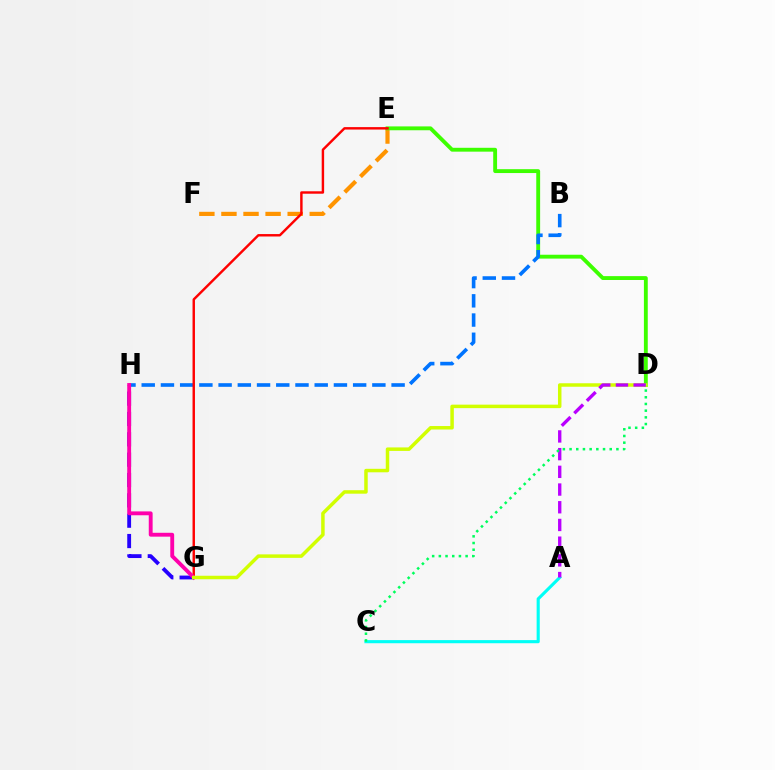{('E', 'F'): [{'color': '#ff9400', 'line_style': 'dashed', 'thickness': 3.0}], ('D', 'E'): [{'color': '#3dff00', 'line_style': 'solid', 'thickness': 2.78}], ('B', 'H'): [{'color': '#0074ff', 'line_style': 'dashed', 'thickness': 2.61}], ('G', 'H'): [{'color': '#2500ff', 'line_style': 'dashed', 'thickness': 2.76}, {'color': '#ff00ac', 'line_style': 'solid', 'thickness': 2.78}], ('E', 'G'): [{'color': '#ff0000', 'line_style': 'solid', 'thickness': 1.75}], ('D', 'G'): [{'color': '#d1ff00', 'line_style': 'solid', 'thickness': 2.51}], ('A', 'C'): [{'color': '#00fff6', 'line_style': 'solid', 'thickness': 2.24}], ('A', 'D'): [{'color': '#b900ff', 'line_style': 'dashed', 'thickness': 2.41}], ('C', 'D'): [{'color': '#00ff5c', 'line_style': 'dotted', 'thickness': 1.82}]}